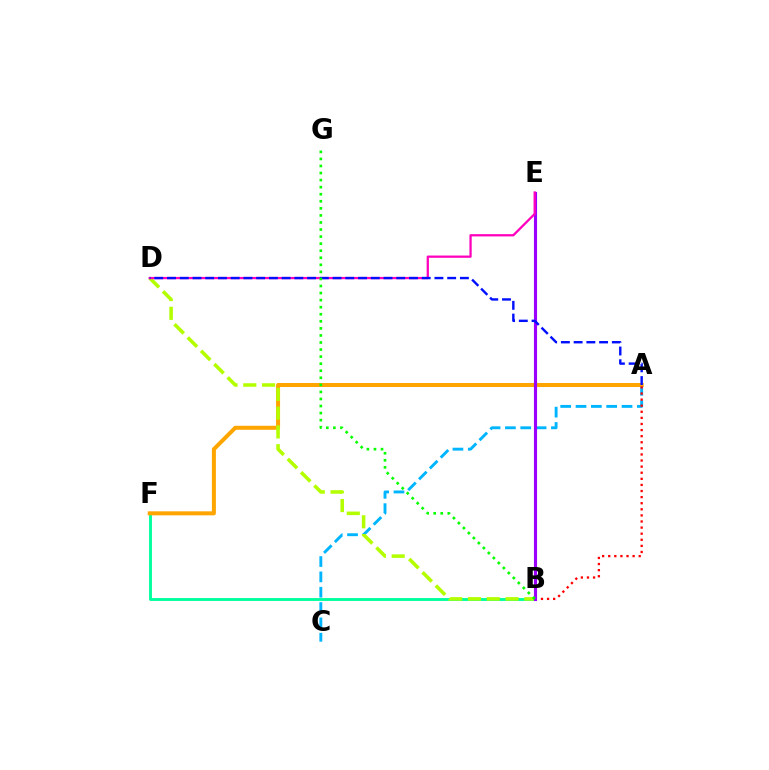{('A', 'C'): [{'color': '#00b5ff', 'line_style': 'dashed', 'thickness': 2.08}], ('B', 'F'): [{'color': '#00ff9d', 'line_style': 'solid', 'thickness': 2.07}], ('A', 'F'): [{'color': '#ffa500', 'line_style': 'solid', 'thickness': 2.89}], ('A', 'B'): [{'color': '#ff0000', 'line_style': 'dotted', 'thickness': 1.66}], ('B', 'D'): [{'color': '#b3ff00', 'line_style': 'dashed', 'thickness': 2.55}], ('B', 'E'): [{'color': '#9b00ff', 'line_style': 'solid', 'thickness': 2.25}], ('D', 'E'): [{'color': '#ff00bd', 'line_style': 'solid', 'thickness': 1.63}], ('A', 'D'): [{'color': '#0010ff', 'line_style': 'dashed', 'thickness': 1.73}], ('B', 'G'): [{'color': '#08ff00', 'line_style': 'dotted', 'thickness': 1.92}]}